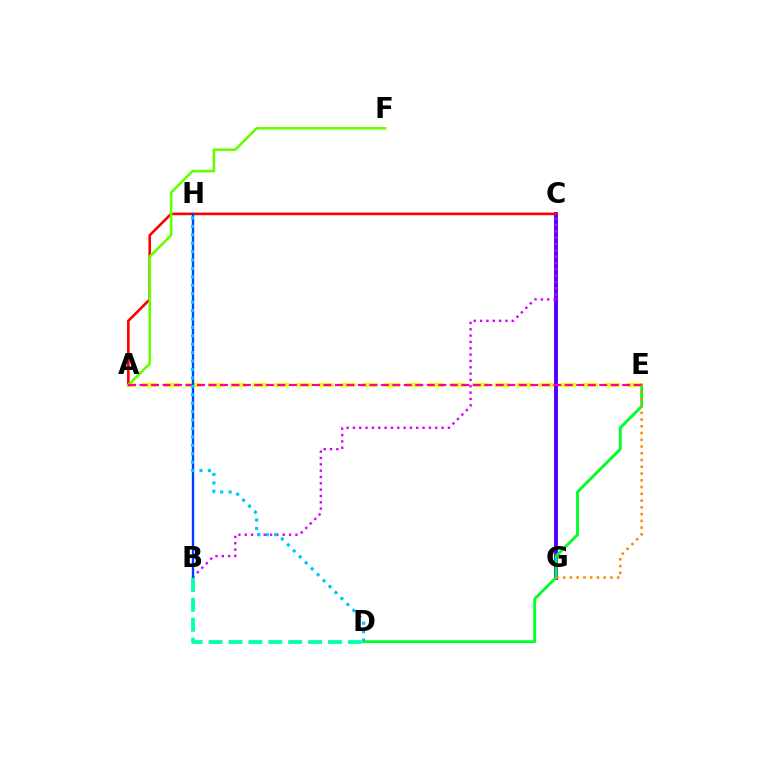{('C', 'G'): [{'color': '#4f00ff', 'line_style': 'solid', 'thickness': 2.81}], ('A', 'E'): [{'color': '#eeff00', 'line_style': 'dashed', 'thickness': 2.99}, {'color': '#ff00a0', 'line_style': 'dashed', 'thickness': 1.56}], ('A', 'C'): [{'color': '#ff0000', 'line_style': 'solid', 'thickness': 1.89}], ('B', 'C'): [{'color': '#d600ff', 'line_style': 'dotted', 'thickness': 1.72}], ('A', 'F'): [{'color': '#66ff00', 'line_style': 'solid', 'thickness': 1.88}], ('D', 'E'): [{'color': '#00ff27', 'line_style': 'solid', 'thickness': 2.06}], ('B', 'H'): [{'color': '#003fff', 'line_style': 'solid', 'thickness': 1.71}], ('B', 'D'): [{'color': '#00ffaf', 'line_style': 'dashed', 'thickness': 2.7}], ('D', 'H'): [{'color': '#00c7ff', 'line_style': 'dotted', 'thickness': 2.29}], ('E', 'G'): [{'color': '#ff8800', 'line_style': 'dotted', 'thickness': 1.84}]}